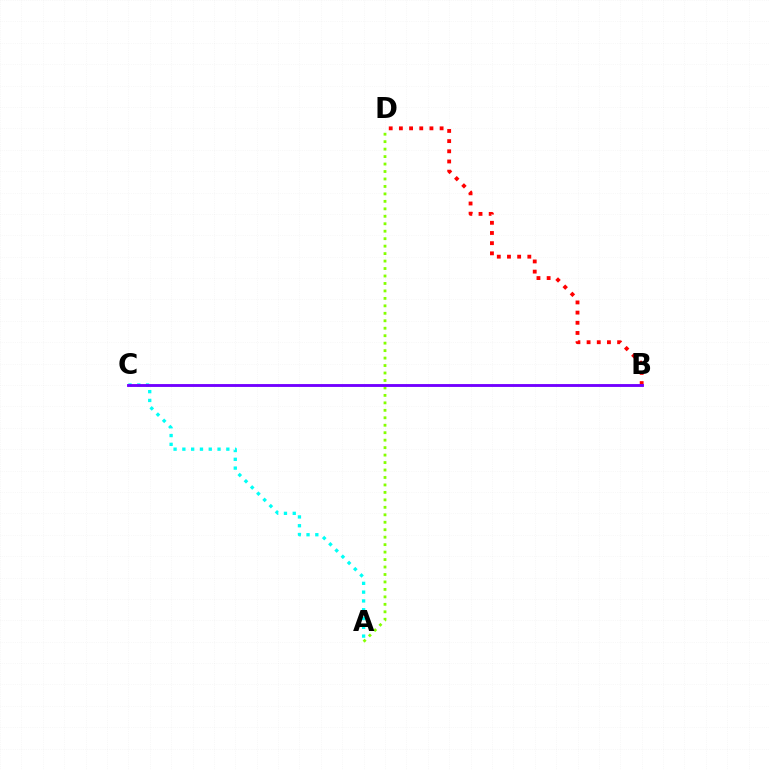{('B', 'D'): [{'color': '#ff0000', 'line_style': 'dotted', 'thickness': 2.76}], ('A', 'D'): [{'color': '#84ff00', 'line_style': 'dotted', 'thickness': 2.03}], ('A', 'C'): [{'color': '#00fff6', 'line_style': 'dotted', 'thickness': 2.39}], ('B', 'C'): [{'color': '#7200ff', 'line_style': 'solid', 'thickness': 2.06}]}